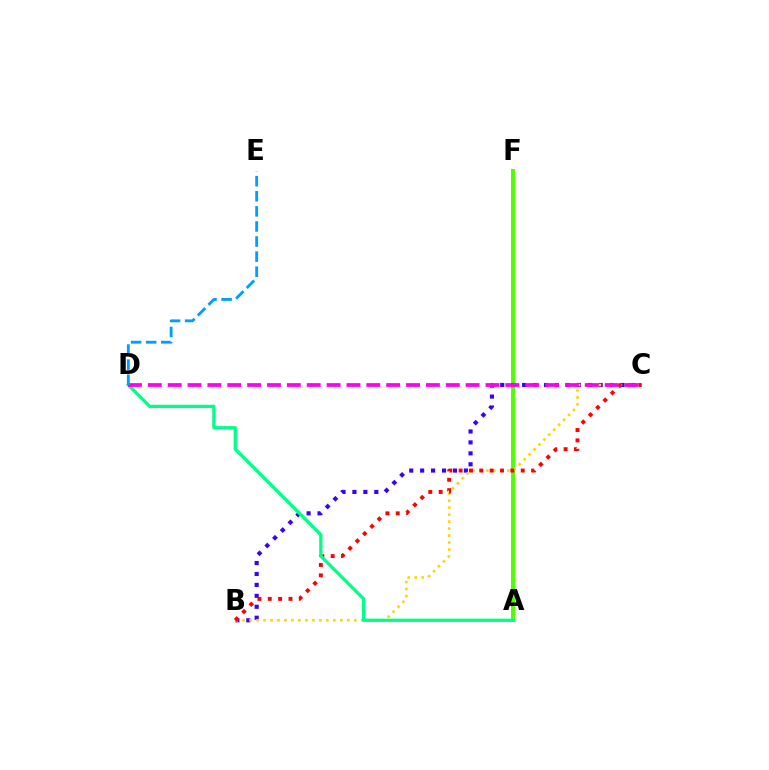{('A', 'F'): [{'color': '#4fff00', 'line_style': 'solid', 'thickness': 2.83}], ('B', 'C'): [{'color': '#3700ff', 'line_style': 'dotted', 'thickness': 2.97}, {'color': '#ffd500', 'line_style': 'dotted', 'thickness': 1.9}, {'color': '#ff0000', 'line_style': 'dotted', 'thickness': 2.81}], ('A', 'D'): [{'color': '#00ff86', 'line_style': 'solid', 'thickness': 2.36}], ('C', 'D'): [{'color': '#ff00ed', 'line_style': 'dashed', 'thickness': 2.7}], ('D', 'E'): [{'color': '#009eff', 'line_style': 'dashed', 'thickness': 2.05}]}